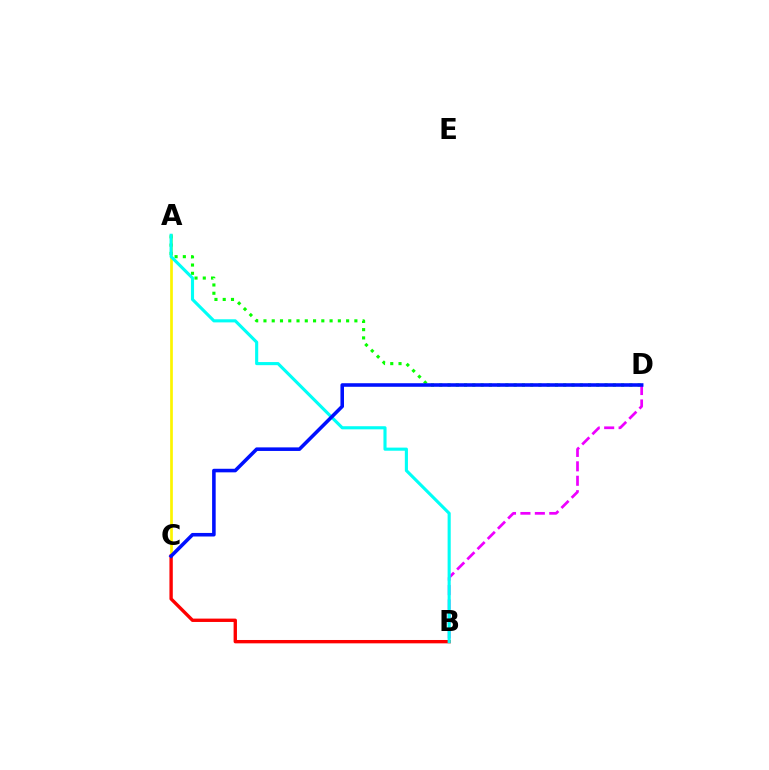{('A', 'C'): [{'color': '#fcf500', 'line_style': 'solid', 'thickness': 1.95}], ('B', 'D'): [{'color': '#ee00ff', 'line_style': 'dashed', 'thickness': 1.96}], ('A', 'D'): [{'color': '#08ff00', 'line_style': 'dotted', 'thickness': 2.25}], ('B', 'C'): [{'color': '#ff0000', 'line_style': 'solid', 'thickness': 2.42}], ('A', 'B'): [{'color': '#00fff6', 'line_style': 'solid', 'thickness': 2.24}], ('C', 'D'): [{'color': '#0010ff', 'line_style': 'solid', 'thickness': 2.57}]}